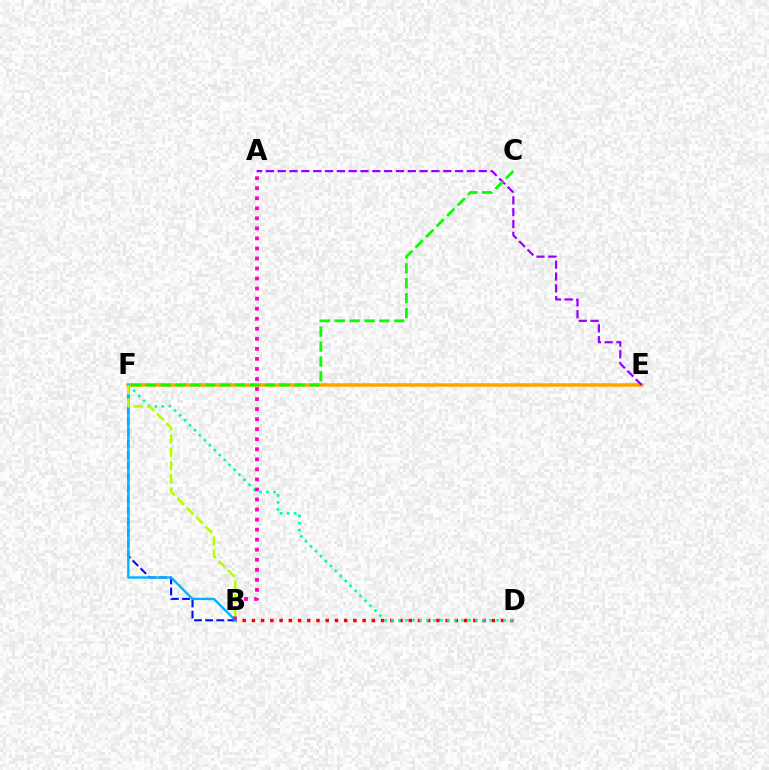{('B', 'D'): [{'color': '#ff0000', 'line_style': 'dotted', 'thickness': 2.51}], ('B', 'F'): [{'color': '#0010ff', 'line_style': 'dashed', 'thickness': 1.51}, {'color': '#00b5ff', 'line_style': 'solid', 'thickness': 1.72}, {'color': '#b3ff00', 'line_style': 'dashed', 'thickness': 1.8}], ('D', 'F'): [{'color': '#00ff9d', 'line_style': 'dotted', 'thickness': 1.9}], ('E', 'F'): [{'color': '#ffa500', 'line_style': 'solid', 'thickness': 2.52}], ('A', 'E'): [{'color': '#9b00ff', 'line_style': 'dashed', 'thickness': 1.61}], ('C', 'F'): [{'color': '#08ff00', 'line_style': 'dashed', 'thickness': 2.02}], ('A', 'B'): [{'color': '#ff00bd', 'line_style': 'dotted', 'thickness': 2.73}]}